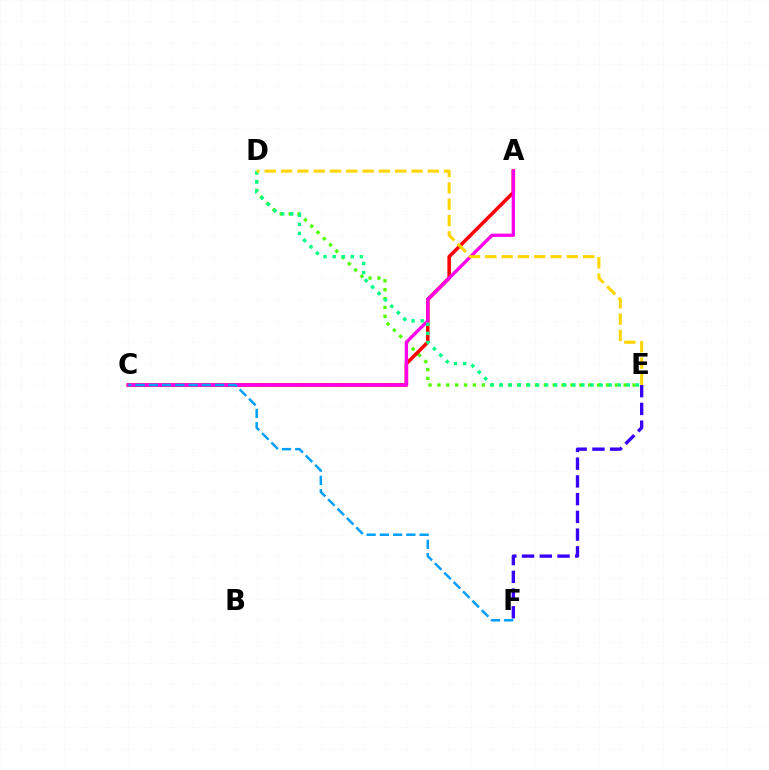{('D', 'E'): [{'color': '#4fff00', 'line_style': 'dotted', 'thickness': 2.41}, {'color': '#00ff86', 'line_style': 'dotted', 'thickness': 2.47}, {'color': '#ffd500', 'line_style': 'dashed', 'thickness': 2.22}], ('A', 'C'): [{'color': '#ff0000', 'line_style': 'solid', 'thickness': 2.57}, {'color': '#ff00ed', 'line_style': 'solid', 'thickness': 2.39}], ('E', 'F'): [{'color': '#3700ff', 'line_style': 'dashed', 'thickness': 2.41}], ('C', 'F'): [{'color': '#009eff', 'line_style': 'dashed', 'thickness': 1.8}]}